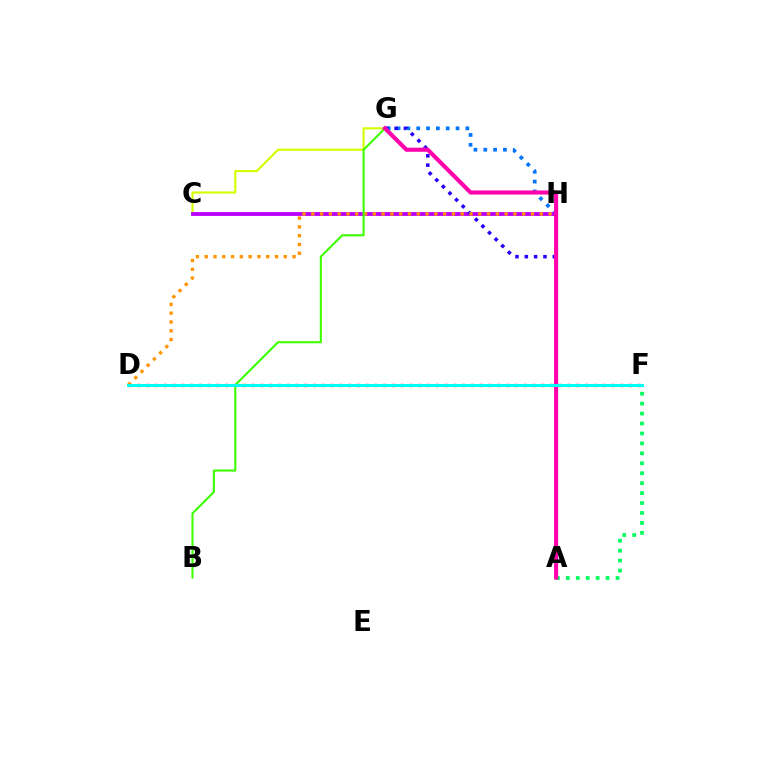{('G', 'H'): [{'color': '#0074ff', 'line_style': 'dotted', 'thickness': 2.67}], ('D', 'F'): [{'color': '#ff0000', 'line_style': 'dotted', 'thickness': 2.38}, {'color': '#00fff6', 'line_style': 'solid', 'thickness': 2.15}], ('C', 'G'): [{'color': '#d1ff00', 'line_style': 'solid', 'thickness': 1.54}], ('C', 'H'): [{'color': '#b900ff', 'line_style': 'solid', 'thickness': 2.75}], ('A', 'F'): [{'color': '#00ff5c', 'line_style': 'dotted', 'thickness': 2.7}], ('A', 'G'): [{'color': '#2500ff', 'line_style': 'dotted', 'thickness': 2.53}, {'color': '#ff00ac', 'line_style': 'solid', 'thickness': 2.95}], ('D', 'H'): [{'color': '#ff9400', 'line_style': 'dotted', 'thickness': 2.39}], ('B', 'G'): [{'color': '#3dff00', 'line_style': 'solid', 'thickness': 1.51}]}